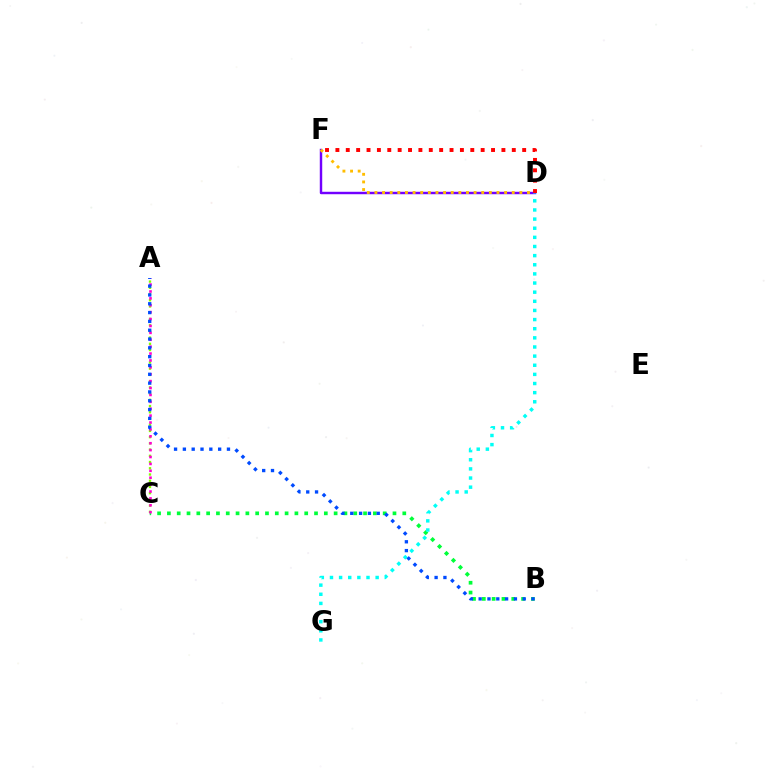{('D', 'F'): [{'color': '#7200ff', 'line_style': 'solid', 'thickness': 1.76}, {'color': '#ffbd00', 'line_style': 'dotted', 'thickness': 2.07}, {'color': '#ff0000', 'line_style': 'dotted', 'thickness': 2.82}], ('A', 'C'): [{'color': '#84ff00', 'line_style': 'dotted', 'thickness': 1.69}, {'color': '#ff00cf', 'line_style': 'dotted', 'thickness': 1.87}], ('B', 'C'): [{'color': '#00ff39', 'line_style': 'dotted', 'thickness': 2.66}], ('D', 'G'): [{'color': '#00fff6', 'line_style': 'dotted', 'thickness': 2.48}], ('A', 'B'): [{'color': '#004bff', 'line_style': 'dotted', 'thickness': 2.4}]}